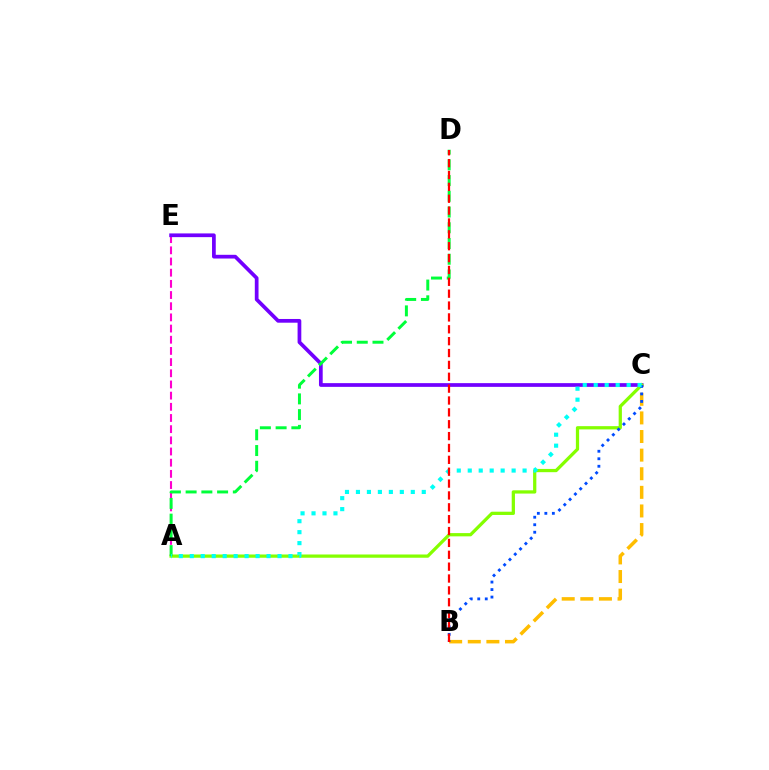{('B', 'C'): [{'color': '#ffbd00', 'line_style': 'dashed', 'thickness': 2.53}, {'color': '#004bff', 'line_style': 'dotted', 'thickness': 2.04}], ('A', 'E'): [{'color': '#ff00cf', 'line_style': 'dashed', 'thickness': 1.52}], ('C', 'E'): [{'color': '#7200ff', 'line_style': 'solid', 'thickness': 2.68}], ('A', 'C'): [{'color': '#84ff00', 'line_style': 'solid', 'thickness': 2.34}, {'color': '#00fff6', 'line_style': 'dotted', 'thickness': 2.98}], ('A', 'D'): [{'color': '#00ff39', 'line_style': 'dashed', 'thickness': 2.14}], ('B', 'D'): [{'color': '#ff0000', 'line_style': 'dashed', 'thickness': 1.61}]}